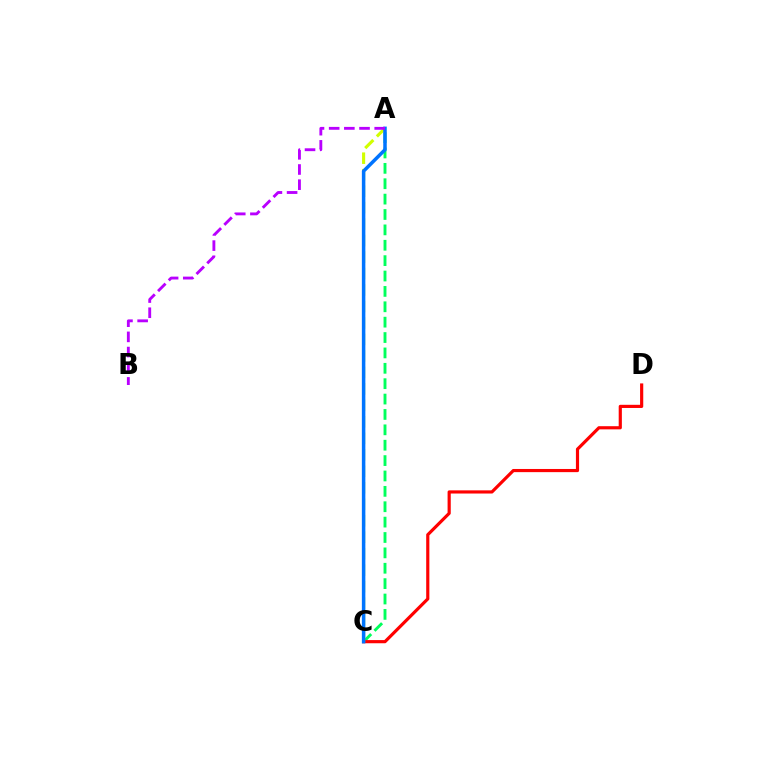{('A', 'C'): [{'color': '#00ff5c', 'line_style': 'dashed', 'thickness': 2.09}, {'color': '#d1ff00', 'line_style': 'dashed', 'thickness': 2.24}, {'color': '#0074ff', 'line_style': 'solid', 'thickness': 2.52}], ('C', 'D'): [{'color': '#ff0000', 'line_style': 'solid', 'thickness': 2.28}], ('A', 'B'): [{'color': '#b900ff', 'line_style': 'dashed', 'thickness': 2.06}]}